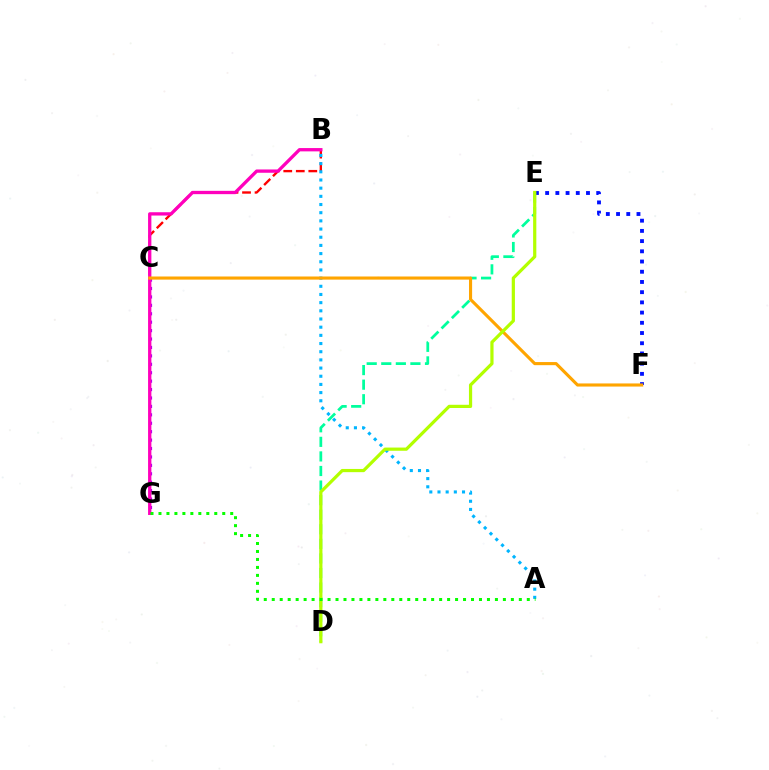{('C', 'G'): [{'color': '#9b00ff', 'line_style': 'dotted', 'thickness': 2.29}], ('E', 'F'): [{'color': '#0010ff', 'line_style': 'dotted', 'thickness': 2.77}], ('B', 'C'): [{'color': '#ff0000', 'line_style': 'dashed', 'thickness': 1.7}], ('D', 'E'): [{'color': '#00ff9d', 'line_style': 'dashed', 'thickness': 1.98}, {'color': '#b3ff00', 'line_style': 'solid', 'thickness': 2.31}], ('B', 'G'): [{'color': '#ff00bd', 'line_style': 'solid', 'thickness': 2.38}], ('A', 'B'): [{'color': '#00b5ff', 'line_style': 'dotted', 'thickness': 2.22}], ('C', 'F'): [{'color': '#ffa500', 'line_style': 'solid', 'thickness': 2.24}], ('A', 'G'): [{'color': '#08ff00', 'line_style': 'dotted', 'thickness': 2.17}]}